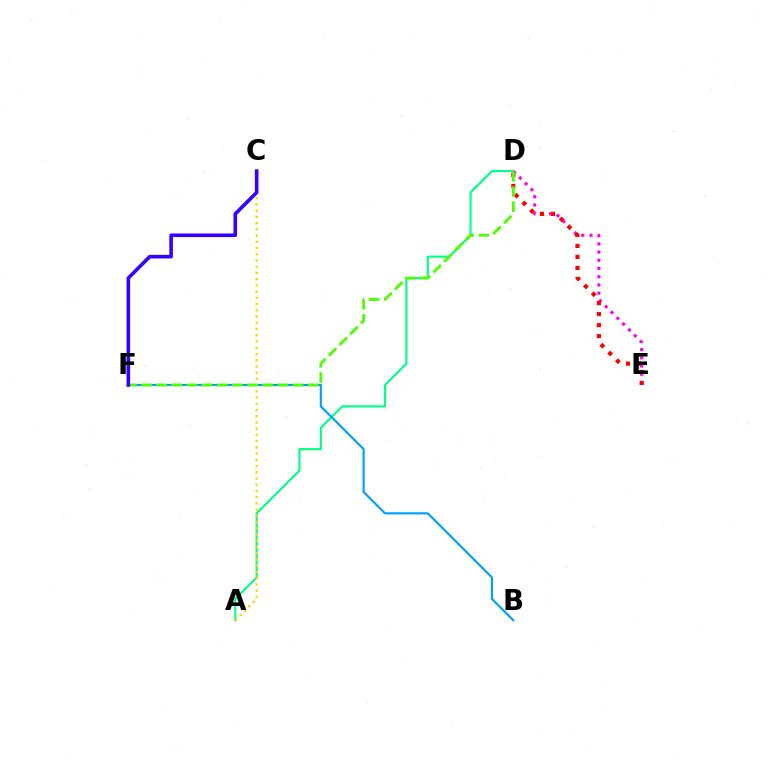{('A', 'D'): [{'color': '#00ff86', 'line_style': 'solid', 'thickness': 1.54}], ('D', 'E'): [{'color': '#ff00ed', 'line_style': 'dotted', 'thickness': 2.24}, {'color': '#ff0000', 'line_style': 'dotted', 'thickness': 2.99}], ('B', 'F'): [{'color': '#009eff', 'line_style': 'solid', 'thickness': 1.54}], ('A', 'C'): [{'color': '#ffd500', 'line_style': 'dotted', 'thickness': 1.69}], ('D', 'F'): [{'color': '#4fff00', 'line_style': 'dashed', 'thickness': 2.06}], ('C', 'F'): [{'color': '#3700ff', 'line_style': 'solid', 'thickness': 2.61}]}